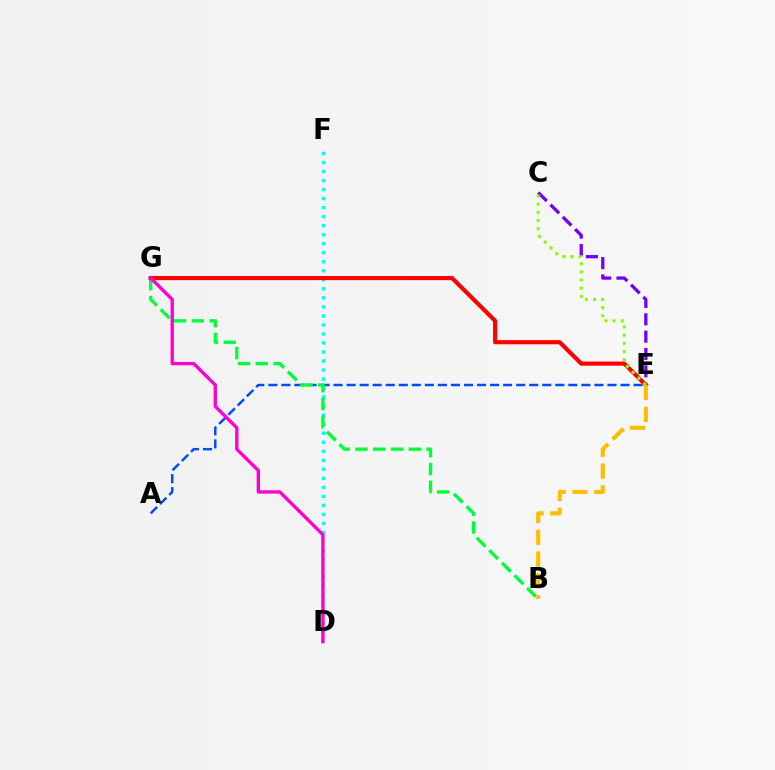{('A', 'E'): [{'color': '#004bff', 'line_style': 'dashed', 'thickness': 1.77}], ('D', 'F'): [{'color': '#00fff6', 'line_style': 'dotted', 'thickness': 2.45}], ('B', 'G'): [{'color': '#00ff39', 'line_style': 'dashed', 'thickness': 2.42}], ('C', 'E'): [{'color': '#7200ff', 'line_style': 'dashed', 'thickness': 2.35}, {'color': '#84ff00', 'line_style': 'dotted', 'thickness': 2.22}], ('E', 'G'): [{'color': '#ff0000', 'line_style': 'solid', 'thickness': 2.99}], ('B', 'E'): [{'color': '#ffbd00', 'line_style': 'dashed', 'thickness': 2.96}], ('D', 'G'): [{'color': '#ff00cf', 'line_style': 'solid', 'thickness': 2.41}]}